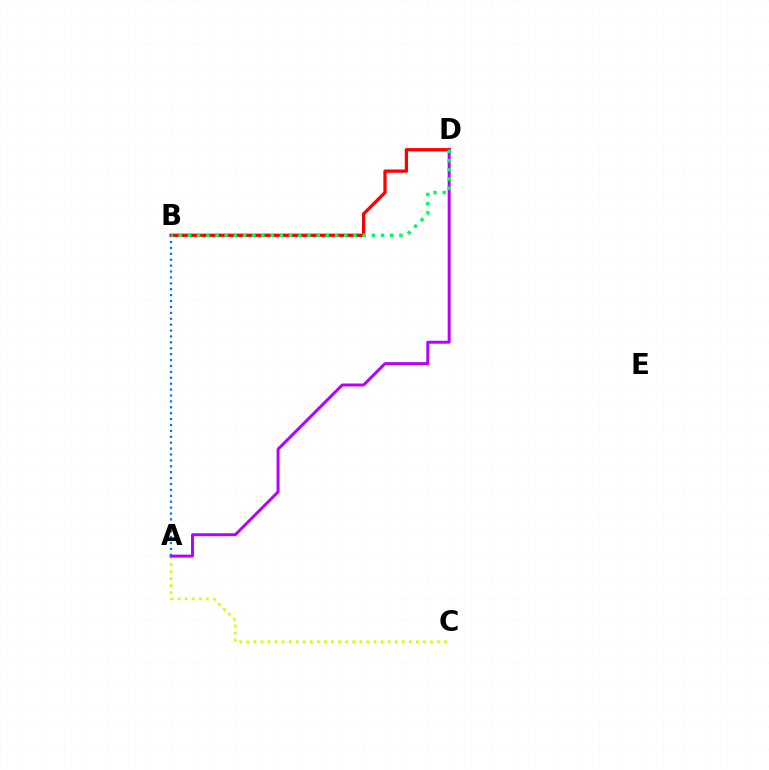{('B', 'D'): [{'color': '#ff0000', 'line_style': 'solid', 'thickness': 2.35}, {'color': '#00ff5c', 'line_style': 'dotted', 'thickness': 2.5}], ('A', 'C'): [{'color': '#d1ff00', 'line_style': 'dotted', 'thickness': 1.92}], ('A', 'D'): [{'color': '#b900ff', 'line_style': 'solid', 'thickness': 2.14}], ('A', 'B'): [{'color': '#0074ff', 'line_style': 'dotted', 'thickness': 1.6}]}